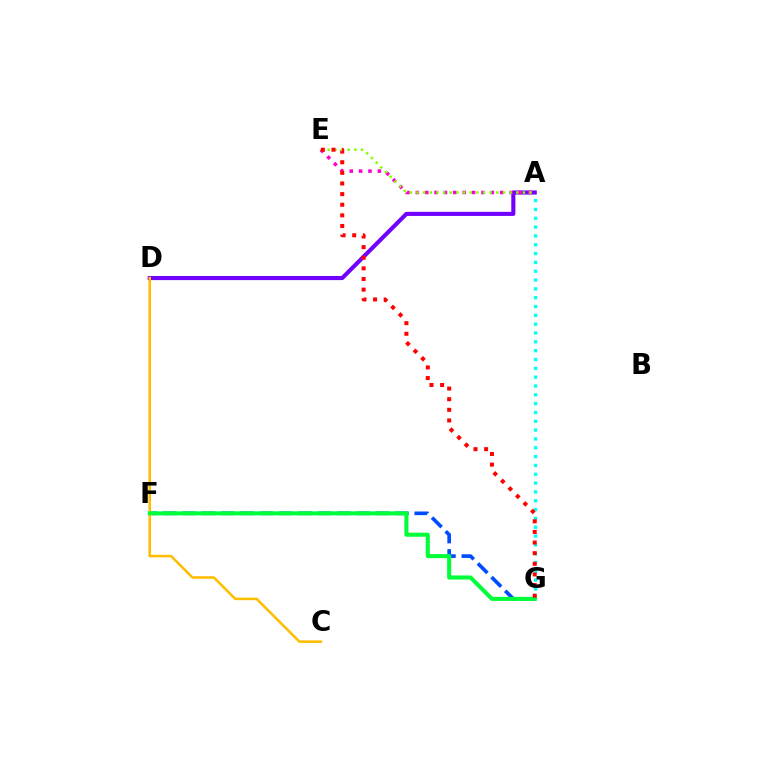{('F', 'G'): [{'color': '#004bff', 'line_style': 'dashed', 'thickness': 2.63}, {'color': '#00ff39', 'line_style': 'solid', 'thickness': 2.93}], ('A', 'D'): [{'color': '#7200ff', 'line_style': 'solid', 'thickness': 2.95}], ('A', 'G'): [{'color': '#00fff6', 'line_style': 'dotted', 'thickness': 2.4}], ('C', 'D'): [{'color': '#ffbd00', 'line_style': 'solid', 'thickness': 1.83}], ('A', 'E'): [{'color': '#ff00cf', 'line_style': 'dotted', 'thickness': 2.55}, {'color': '#84ff00', 'line_style': 'dotted', 'thickness': 1.81}], ('E', 'G'): [{'color': '#ff0000', 'line_style': 'dotted', 'thickness': 2.89}]}